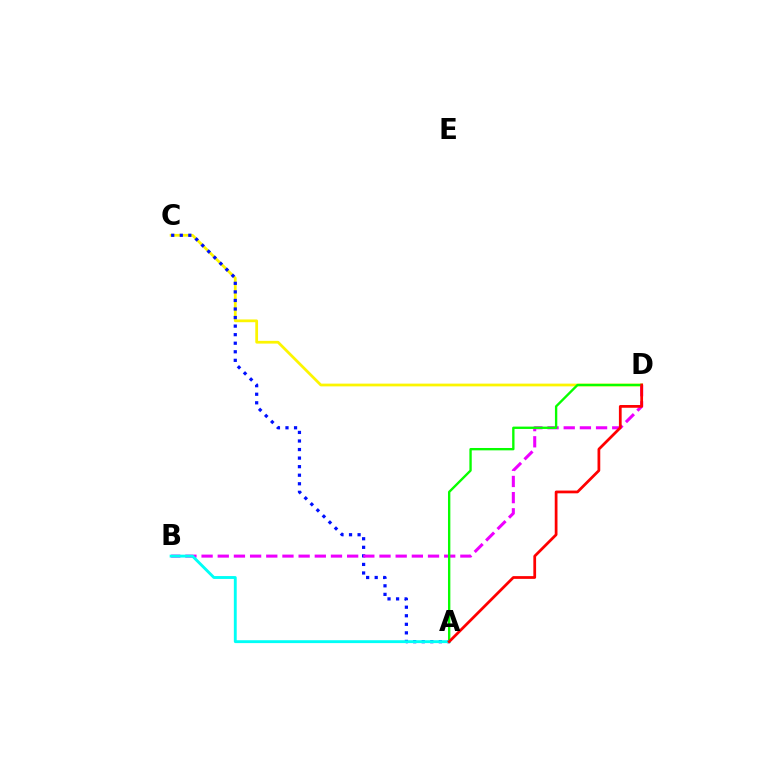{('C', 'D'): [{'color': '#fcf500', 'line_style': 'solid', 'thickness': 1.98}], ('A', 'C'): [{'color': '#0010ff', 'line_style': 'dotted', 'thickness': 2.32}], ('B', 'D'): [{'color': '#ee00ff', 'line_style': 'dashed', 'thickness': 2.2}], ('A', 'D'): [{'color': '#08ff00', 'line_style': 'solid', 'thickness': 1.7}, {'color': '#ff0000', 'line_style': 'solid', 'thickness': 1.98}], ('A', 'B'): [{'color': '#00fff6', 'line_style': 'solid', 'thickness': 2.07}]}